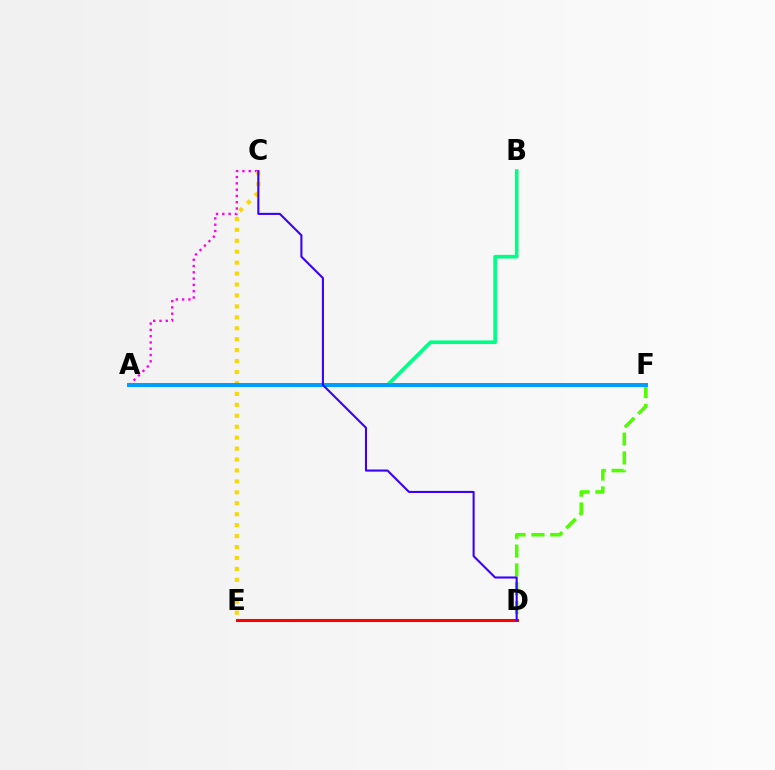{('D', 'F'): [{'color': '#4fff00', 'line_style': 'dashed', 'thickness': 2.56}], ('A', 'B'): [{'color': '#00ff86', 'line_style': 'solid', 'thickness': 2.62}], ('A', 'C'): [{'color': '#ff00ed', 'line_style': 'dotted', 'thickness': 1.71}], ('C', 'E'): [{'color': '#ffd500', 'line_style': 'dotted', 'thickness': 2.97}], ('A', 'F'): [{'color': '#009eff', 'line_style': 'solid', 'thickness': 2.88}], ('D', 'E'): [{'color': '#ff0000', 'line_style': 'solid', 'thickness': 2.2}], ('C', 'D'): [{'color': '#3700ff', 'line_style': 'solid', 'thickness': 1.5}]}